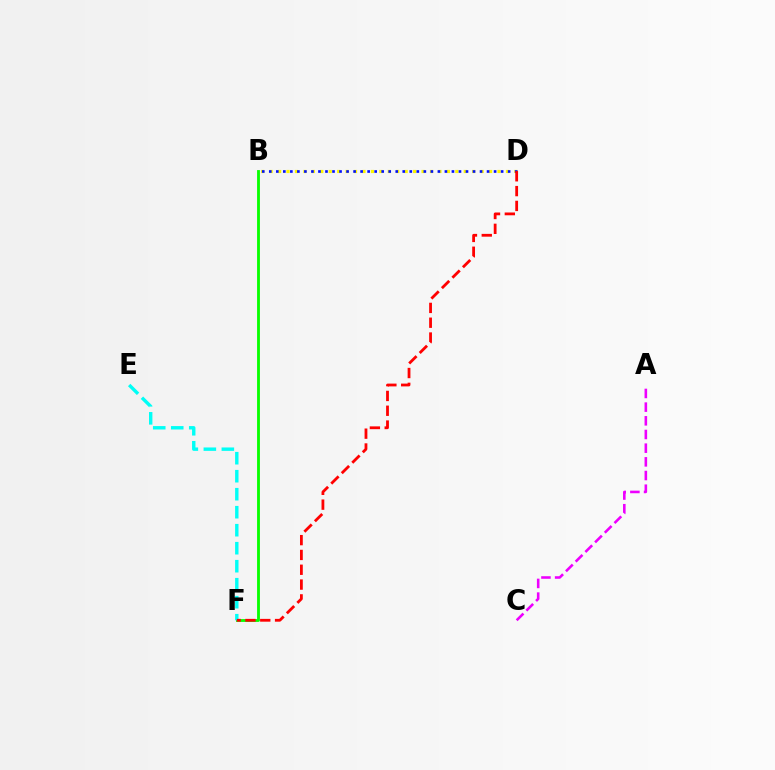{('B', 'D'): [{'color': '#fcf500', 'line_style': 'dotted', 'thickness': 2.29}, {'color': '#0010ff', 'line_style': 'dotted', 'thickness': 1.91}], ('B', 'F'): [{'color': '#08ff00', 'line_style': 'solid', 'thickness': 2.04}], ('E', 'F'): [{'color': '#00fff6', 'line_style': 'dashed', 'thickness': 2.45}], ('A', 'C'): [{'color': '#ee00ff', 'line_style': 'dashed', 'thickness': 1.86}], ('D', 'F'): [{'color': '#ff0000', 'line_style': 'dashed', 'thickness': 2.01}]}